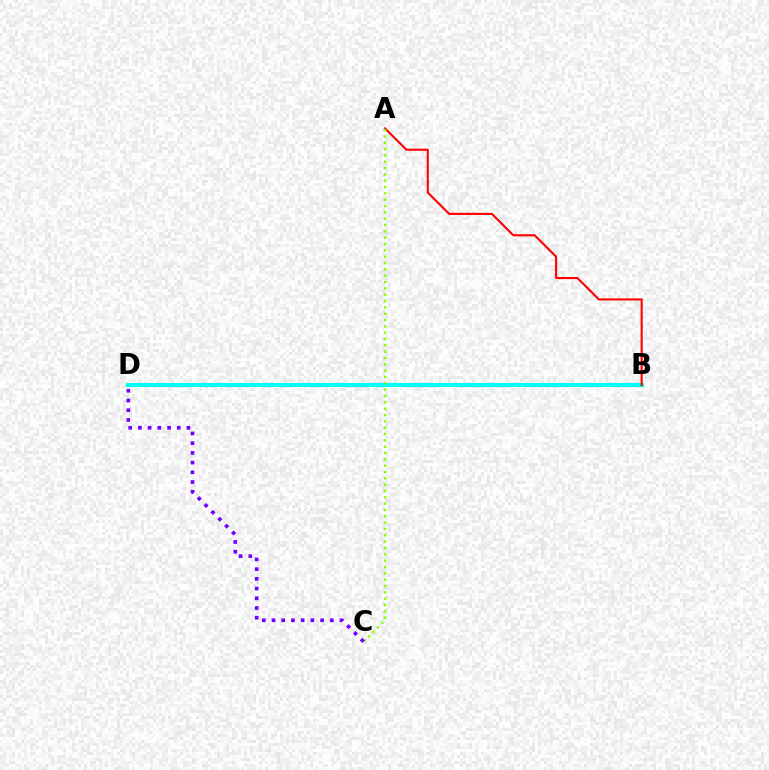{('B', 'D'): [{'color': '#00fff6', 'line_style': 'solid', 'thickness': 2.98}], ('A', 'B'): [{'color': '#ff0000', 'line_style': 'solid', 'thickness': 1.51}], ('A', 'C'): [{'color': '#84ff00', 'line_style': 'dotted', 'thickness': 1.72}], ('C', 'D'): [{'color': '#7200ff', 'line_style': 'dotted', 'thickness': 2.64}]}